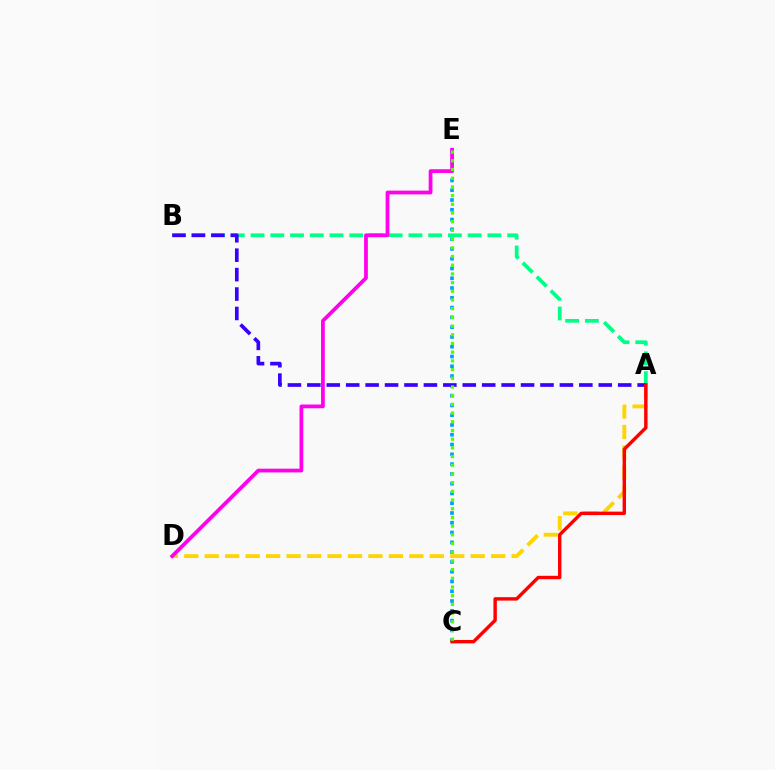{('C', 'E'): [{'color': '#009eff', 'line_style': 'dotted', 'thickness': 2.66}, {'color': '#4fff00', 'line_style': 'dotted', 'thickness': 2.36}], ('A', 'B'): [{'color': '#00ff86', 'line_style': 'dashed', 'thickness': 2.68}, {'color': '#3700ff', 'line_style': 'dashed', 'thickness': 2.64}], ('A', 'D'): [{'color': '#ffd500', 'line_style': 'dashed', 'thickness': 2.78}], ('D', 'E'): [{'color': '#ff00ed', 'line_style': 'solid', 'thickness': 2.7}], ('A', 'C'): [{'color': '#ff0000', 'line_style': 'solid', 'thickness': 2.45}]}